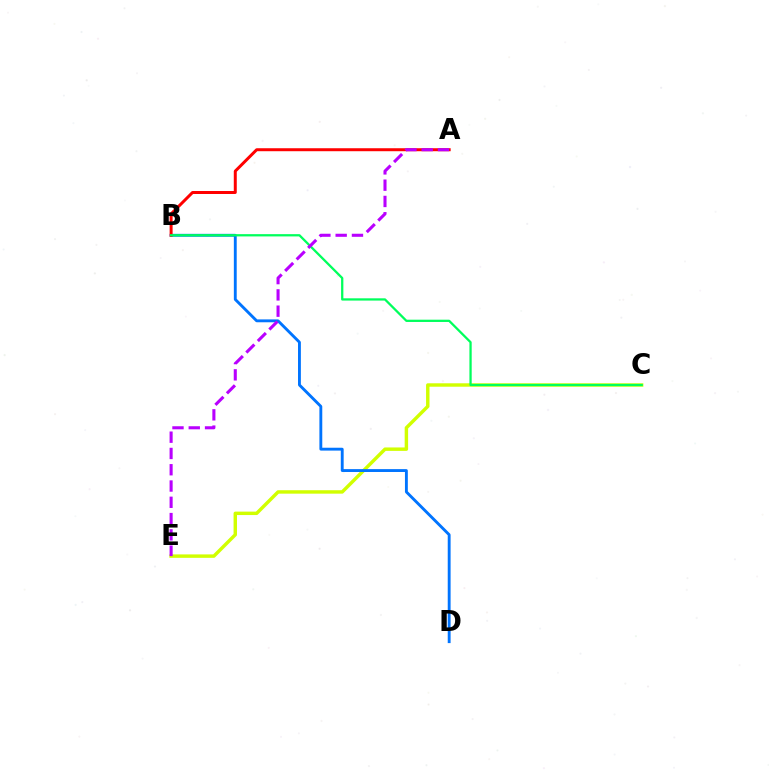{('C', 'E'): [{'color': '#d1ff00', 'line_style': 'solid', 'thickness': 2.47}], ('B', 'D'): [{'color': '#0074ff', 'line_style': 'solid', 'thickness': 2.06}], ('A', 'B'): [{'color': '#ff0000', 'line_style': 'solid', 'thickness': 2.15}], ('B', 'C'): [{'color': '#00ff5c', 'line_style': 'solid', 'thickness': 1.64}], ('A', 'E'): [{'color': '#b900ff', 'line_style': 'dashed', 'thickness': 2.21}]}